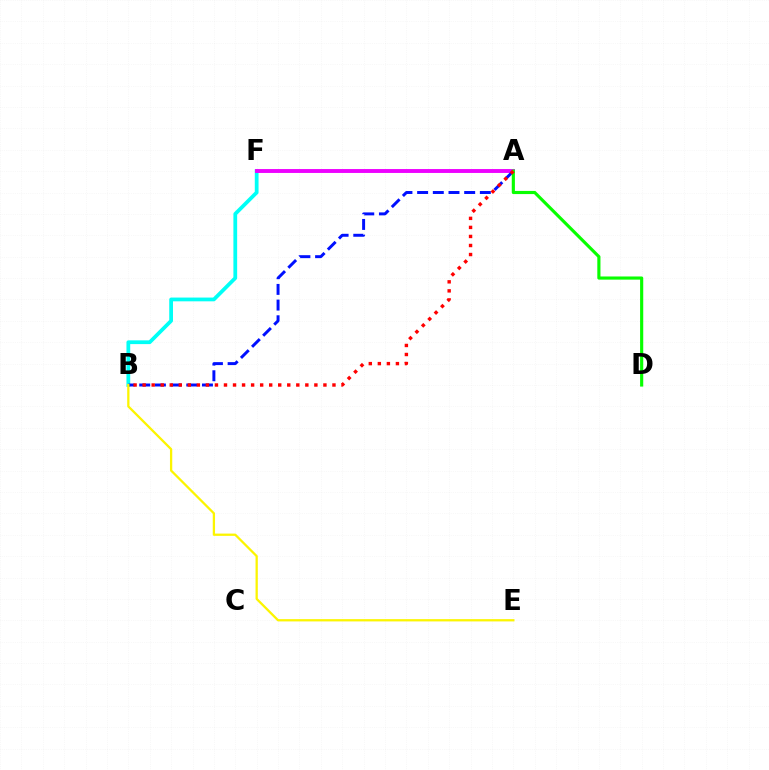{('B', 'F'): [{'color': '#00fff6', 'line_style': 'solid', 'thickness': 2.71}], ('A', 'F'): [{'color': '#ee00ff', 'line_style': 'solid', 'thickness': 2.8}], ('A', 'B'): [{'color': '#0010ff', 'line_style': 'dashed', 'thickness': 2.13}, {'color': '#ff0000', 'line_style': 'dotted', 'thickness': 2.46}], ('A', 'D'): [{'color': '#08ff00', 'line_style': 'solid', 'thickness': 2.27}], ('B', 'E'): [{'color': '#fcf500', 'line_style': 'solid', 'thickness': 1.64}]}